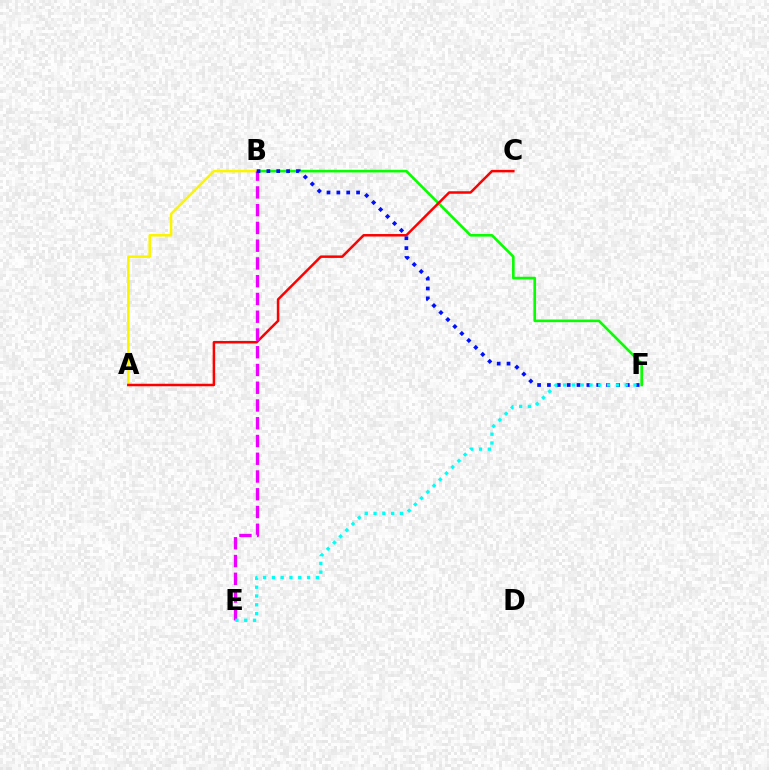{('B', 'F'): [{'color': '#08ff00', 'line_style': 'solid', 'thickness': 1.9}, {'color': '#0010ff', 'line_style': 'dotted', 'thickness': 2.68}], ('A', 'B'): [{'color': '#fcf500', 'line_style': 'solid', 'thickness': 1.81}], ('A', 'C'): [{'color': '#ff0000', 'line_style': 'solid', 'thickness': 1.8}], ('B', 'E'): [{'color': '#ee00ff', 'line_style': 'dashed', 'thickness': 2.41}], ('E', 'F'): [{'color': '#00fff6', 'line_style': 'dotted', 'thickness': 2.39}]}